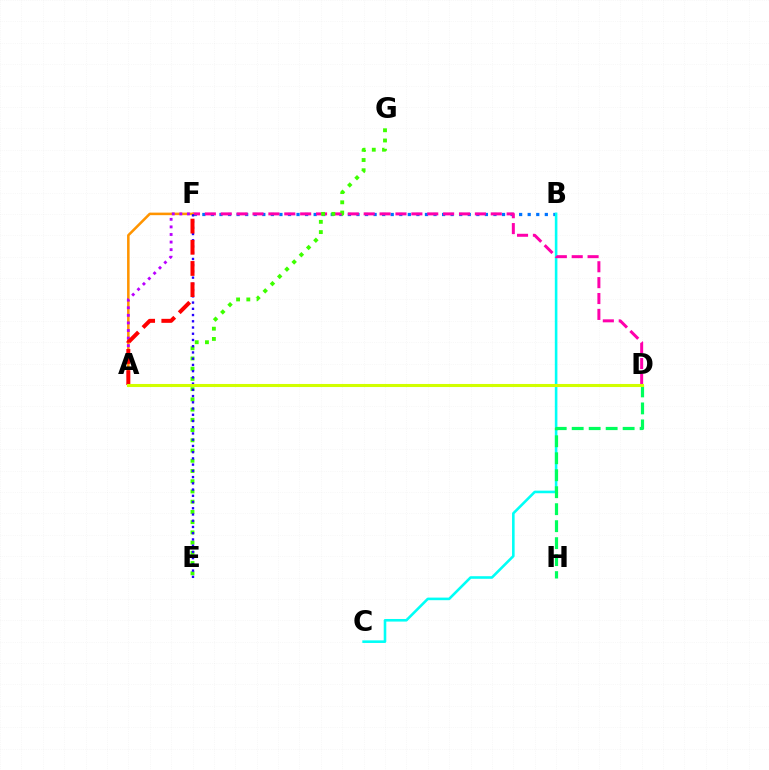{('B', 'F'): [{'color': '#0074ff', 'line_style': 'dotted', 'thickness': 2.33}], ('B', 'C'): [{'color': '#00fff6', 'line_style': 'solid', 'thickness': 1.87}], ('D', 'F'): [{'color': '#ff00ac', 'line_style': 'dashed', 'thickness': 2.16}], ('A', 'F'): [{'color': '#ff9400', 'line_style': 'solid', 'thickness': 1.83}, {'color': '#b900ff', 'line_style': 'dotted', 'thickness': 2.06}, {'color': '#ff0000', 'line_style': 'dashed', 'thickness': 2.88}], ('E', 'G'): [{'color': '#3dff00', 'line_style': 'dotted', 'thickness': 2.78}], ('E', 'F'): [{'color': '#2500ff', 'line_style': 'dotted', 'thickness': 1.69}], ('D', 'H'): [{'color': '#00ff5c', 'line_style': 'dashed', 'thickness': 2.31}], ('A', 'D'): [{'color': '#d1ff00', 'line_style': 'solid', 'thickness': 2.2}]}